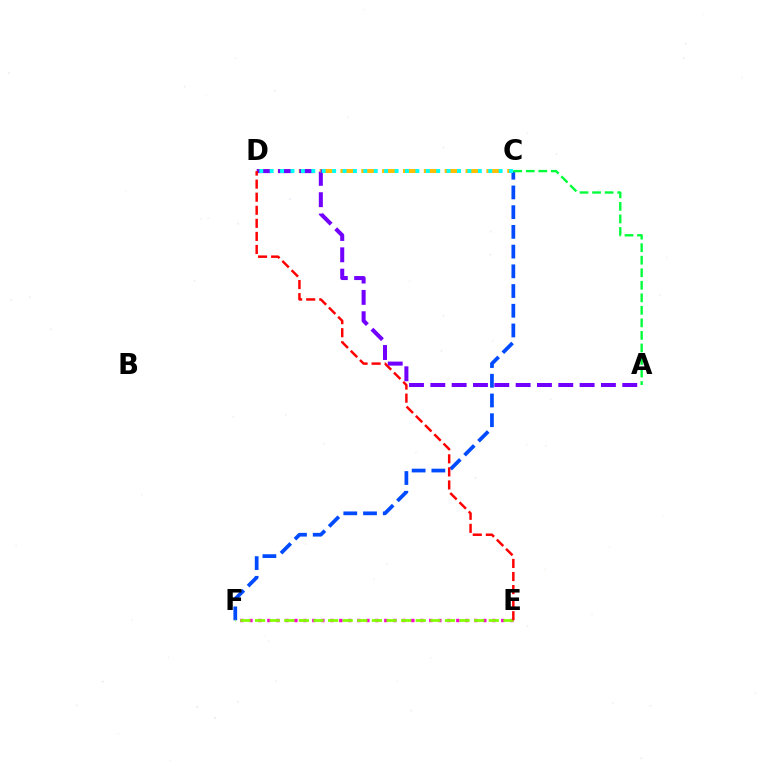{('C', 'F'): [{'color': '#004bff', 'line_style': 'dashed', 'thickness': 2.68}], ('C', 'D'): [{'color': '#ffbd00', 'line_style': 'dashed', 'thickness': 2.83}, {'color': '#00fff6', 'line_style': 'dotted', 'thickness': 2.83}], ('A', 'D'): [{'color': '#7200ff', 'line_style': 'dashed', 'thickness': 2.9}], ('E', 'F'): [{'color': '#ff00cf', 'line_style': 'dotted', 'thickness': 2.44}, {'color': '#84ff00', 'line_style': 'dashed', 'thickness': 1.98}], ('A', 'C'): [{'color': '#00ff39', 'line_style': 'dashed', 'thickness': 1.7}], ('D', 'E'): [{'color': '#ff0000', 'line_style': 'dashed', 'thickness': 1.78}]}